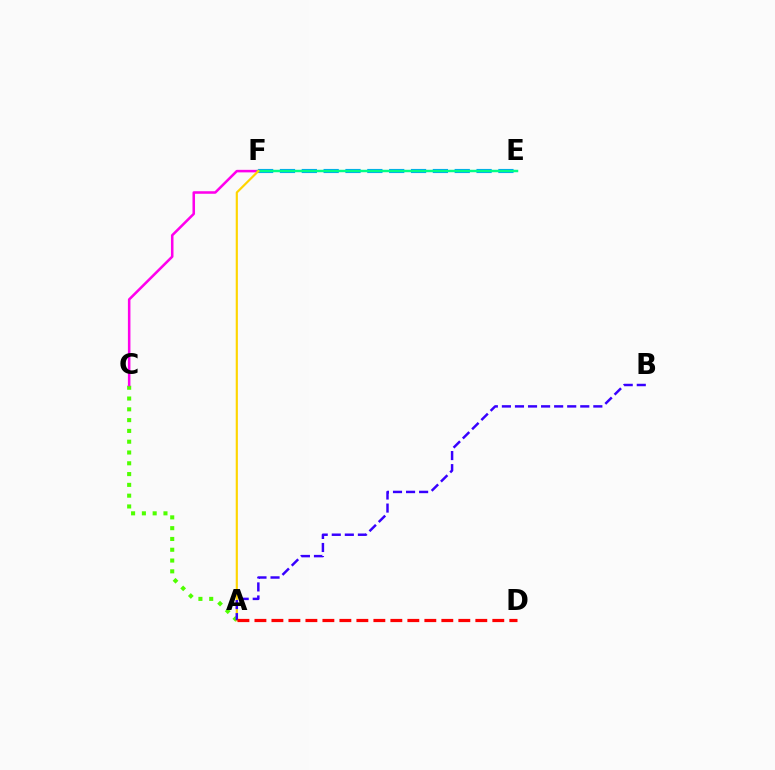{('A', 'C'): [{'color': '#4fff00', 'line_style': 'dotted', 'thickness': 2.93}], ('E', 'F'): [{'color': '#009eff', 'line_style': 'dashed', 'thickness': 2.97}, {'color': '#00ff86', 'line_style': 'solid', 'thickness': 1.78}], ('C', 'F'): [{'color': '#ff00ed', 'line_style': 'solid', 'thickness': 1.83}], ('A', 'F'): [{'color': '#ffd500', 'line_style': 'solid', 'thickness': 1.56}], ('A', 'B'): [{'color': '#3700ff', 'line_style': 'dashed', 'thickness': 1.77}], ('A', 'D'): [{'color': '#ff0000', 'line_style': 'dashed', 'thickness': 2.31}]}